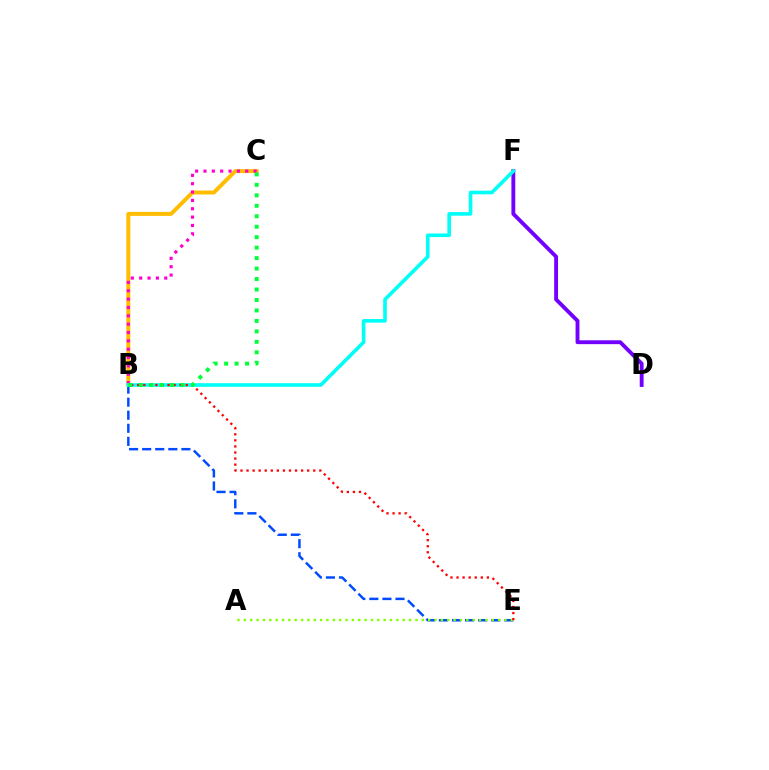{('D', 'F'): [{'color': '#7200ff', 'line_style': 'solid', 'thickness': 2.78}], ('B', 'E'): [{'color': '#004bff', 'line_style': 'dashed', 'thickness': 1.78}, {'color': '#ff0000', 'line_style': 'dotted', 'thickness': 1.65}], ('B', 'C'): [{'color': '#ffbd00', 'line_style': 'solid', 'thickness': 2.87}, {'color': '#ff00cf', 'line_style': 'dotted', 'thickness': 2.27}, {'color': '#00ff39', 'line_style': 'dotted', 'thickness': 2.84}], ('A', 'E'): [{'color': '#84ff00', 'line_style': 'dotted', 'thickness': 1.73}], ('B', 'F'): [{'color': '#00fff6', 'line_style': 'solid', 'thickness': 2.6}]}